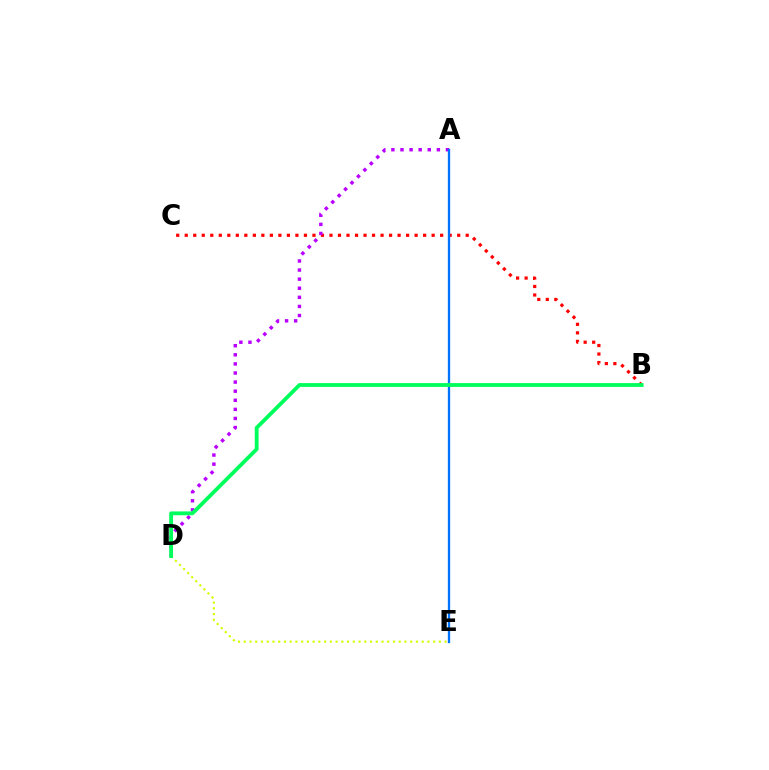{('B', 'C'): [{'color': '#ff0000', 'line_style': 'dotted', 'thickness': 2.31}], ('A', 'D'): [{'color': '#b900ff', 'line_style': 'dotted', 'thickness': 2.47}], ('D', 'E'): [{'color': '#d1ff00', 'line_style': 'dotted', 'thickness': 1.56}], ('A', 'E'): [{'color': '#0074ff', 'line_style': 'solid', 'thickness': 1.68}], ('B', 'D'): [{'color': '#00ff5c', 'line_style': 'solid', 'thickness': 2.75}]}